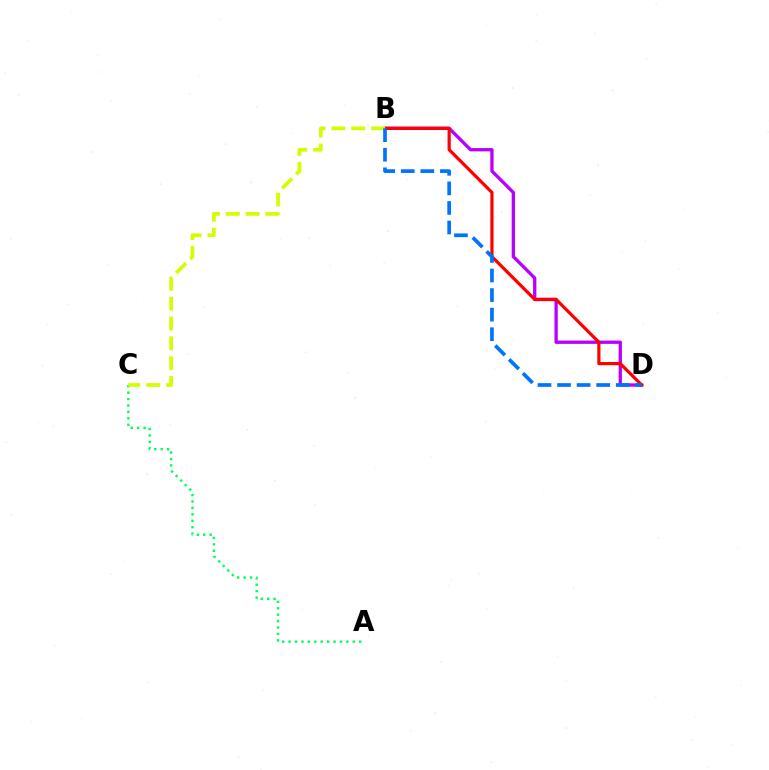{('A', 'C'): [{'color': '#00ff5c', 'line_style': 'dotted', 'thickness': 1.74}], ('B', 'D'): [{'color': '#b900ff', 'line_style': 'solid', 'thickness': 2.38}, {'color': '#ff0000', 'line_style': 'solid', 'thickness': 2.31}, {'color': '#0074ff', 'line_style': 'dashed', 'thickness': 2.66}], ('B', 'C'): [{'color': '#d1ff00', 'line_style': 'dashed', 'thickness': 2.7}]}